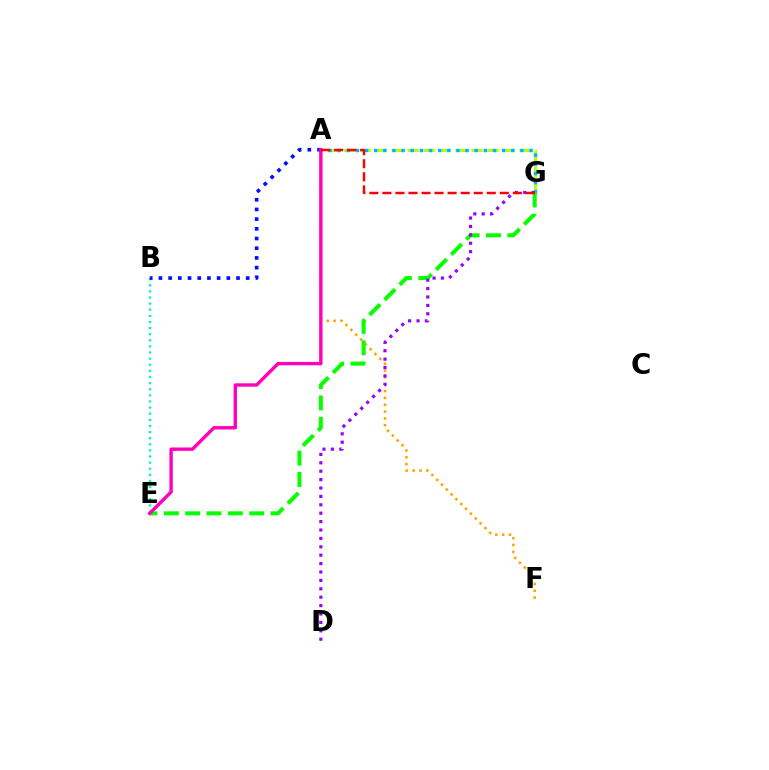{('B', 'E'): [{'color': '#00ff9d', 'line_style': 'dotted', 'thickness': 1.66}], ('A', 'F'): [{'color': '#ffa500', 'line_style': 'dotted', 'thickness': 1.86}], ('A', 'G'): [{'color': '#b3ff00', 'line_style': 'dashed', 'thickness': 2.17}, {'color': '#00b5ff', 'line_style': 'dotted', 'thickness': 2.48}, {'color': '#ff0000', 'line_style': 'dashed', 'thickness': 1.77}], ('E', 'G'): [{'color': '#08ff00', 'line_style': 'dashed', 'thickness': 2.9}], ('A', 'B'): [{'color': '#0010ff', 'line_style': 'dotted', 'thickness': 2.63}], ('A', 'E'): [{'color': '#ff00bd', 'line_style': 'solid', 'thickness': 2.44}], ('D', 'G'): [{'color': '#9b00ff', 'line_style': 'dotted', 'thickness': 2.28}]}